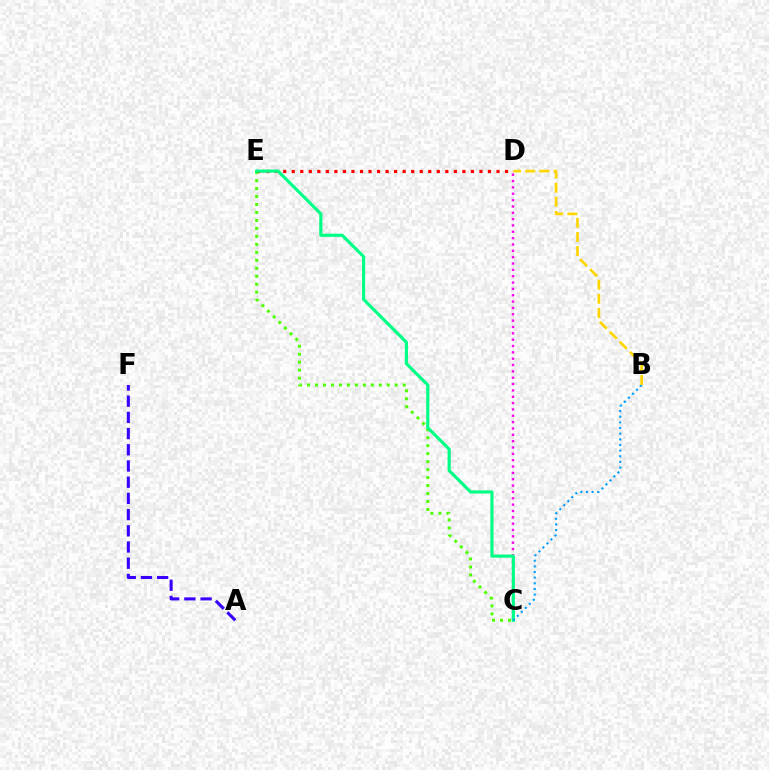{('C', 'D'): [{'color': '#ff00ed', 'line_style': 'dotted', 'thickness': 1.72}], ('C', 'E'): [{'color': '#4fff00', 'line_style': 'dotted', 'thickness': 2.17}, {'color': '#00ff86', 'line_style': 'solid', 'thickness': 2.27}], ('D', 'E'): [{'color': '#ff0000', 'line_style': 'dotted', 'thickness': 2.32}], ('A', 'F'): [{'color': '#3700ff', 'line_style': 'dashed', 'thickness': 2.2}], ('B', 'C'): [{'color': '#009eff', 'line_style': 'dotted', 'thickness': 1.53}], ('B', 'D'): [{'color': '#ffd500', 'line_style': 'dashed', 'thickness': 1.92}]}